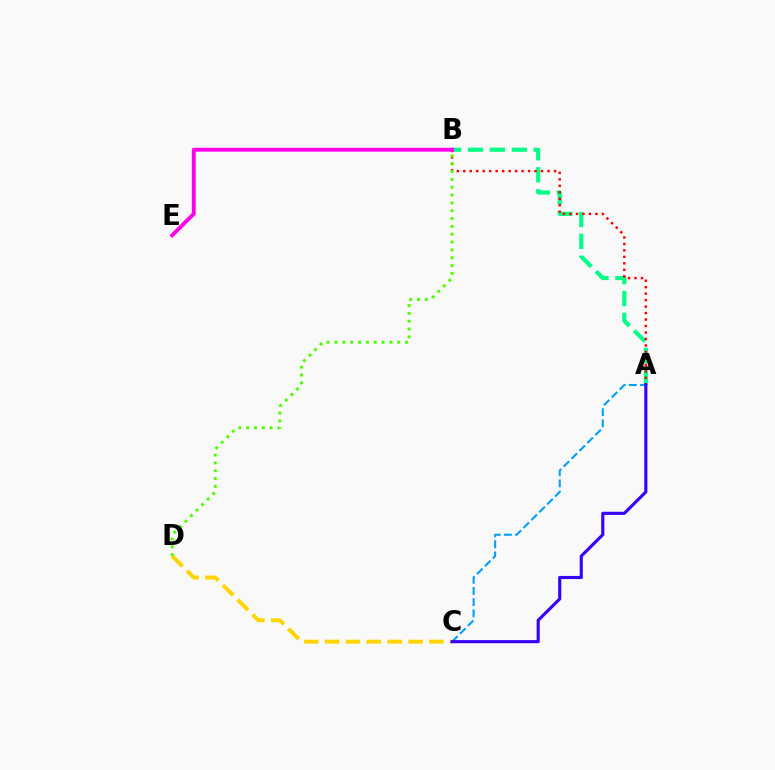{('A', 'B'): [{'color': '#00ff86', 'line_style': 'dashed', 'thickness': 2.98}, {'color': '#ff0000', 'line_style': 'dotted', 'thickness': 1.76}], ('A', 'C'): [{'color': '#009eff', 'line_style': 'dashed', 'thickness': 1.51}, {'color': '#3700ff', 'line_style': 'solid', 'thickness': 2.25}], ('C', 'D'): [{'color': '#ffd500', 'line_style': 'dashed', 'thickness': 2.84}], ('B', 'E'): [{'color': '#ff00ed', 'line_style': 'solid', 'thickness': 2.8}], ('B', 'D'): [{'color': '#4fff00', 'line_style': 'dotted', 'thickness': 2.13}]}